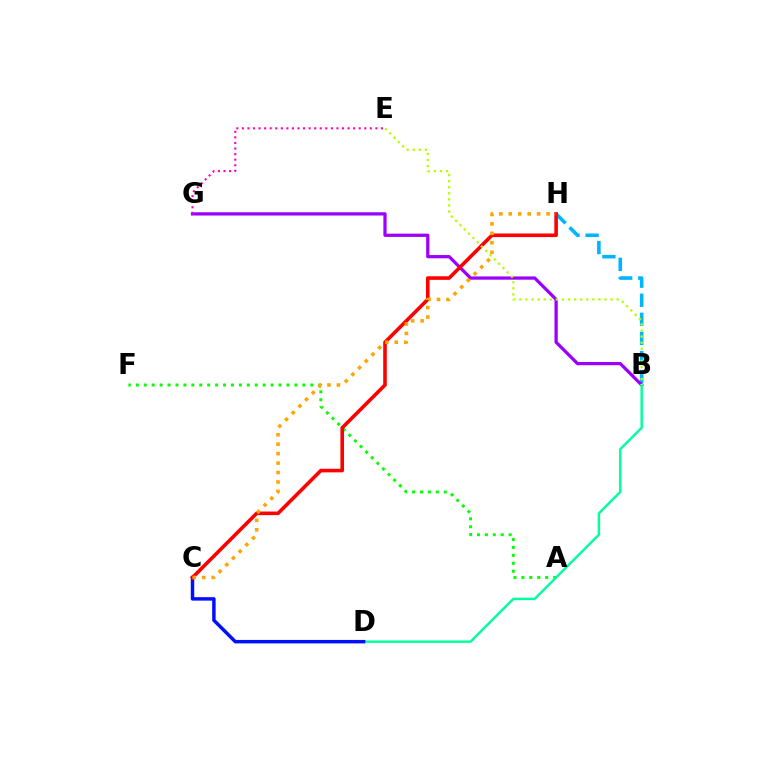{('A', 'F'): [{'color': '#08ff00', 'line_style': 'dotted', 'thickness': 2.15}], ('B', 'H'): [{'color': '#00b5ff', 'line_style': 'dashed', 'thickness': 2.59}], ('B', 'G'): [{'color': '#9b00ff', 'line_style': 'solid', 'thickness': 2.34}], ('E', 'G'): [{'color': '#ff00bd', 'line_style': 'dotted', 'thickness': 1.51}], ('B', 'D'): [{'color': '#00ff9d', 'line_style': 'solid', 'thickness': 1.75}], ('C', 'D'): [{'color': '#0010ff', 'line_style': 'solid', 'thickness': 2.5}], ('C', 'H'): [{'color': '#ff0000', 'line_style': 'solid', 'thickness': 2.59}, {'color': '#ffa500', 'line_style': 'dotted', 'thickness': 2.57}], ('B', 'E'): [{'color': '#b3ff00', 'line_style': 'dotted', 'thickness': 1.65}]}